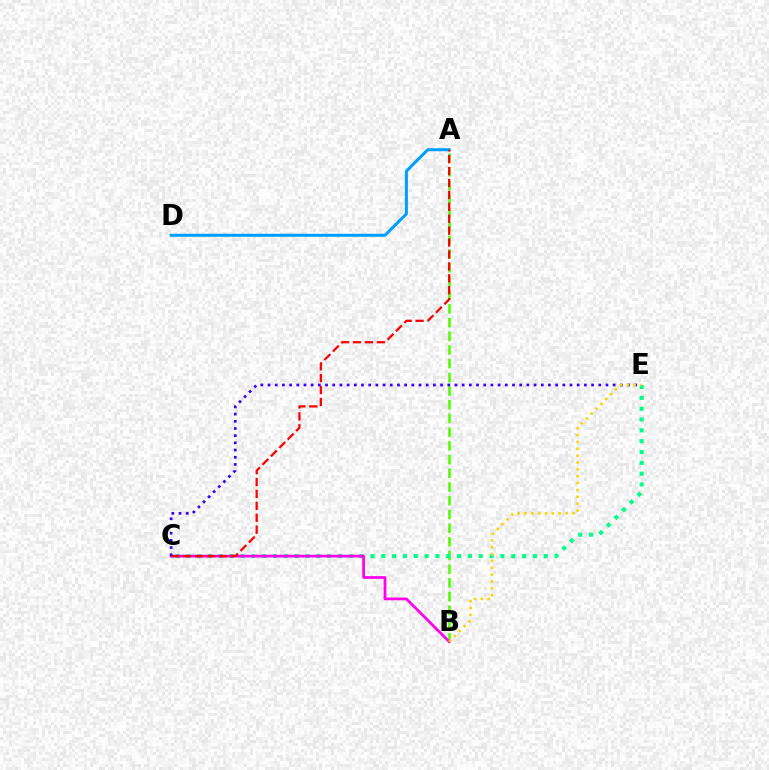{('A', 'B'): [{'color': '#4fff00', 'line_style': 'dashed', 'thickness': 1.86}], ('C', 'E'): [{'color': '#00ff86', 'line_style': 'dotted', 'thickness': 2.94}, {'color': '#3700ff', 'line_style': 'dotted', 'thickness': 1.95}], ('B', 'C'): [{'color': '#ff00ed', 'line_style': 'solid', 'thickness': 1.97}], ('A', 'D'): [{'color': '#009eff', 'line_style': 'solid', 'thickness': 2.16}], ('A', 'C'): [{'color': '#ff0000', 'line_style': 'dashed', 'thickness': 1.62}], ('B', 'E'): [{'color': '#ffd500', 'line_style': 'dotted', 'thickness': 1.86}]}